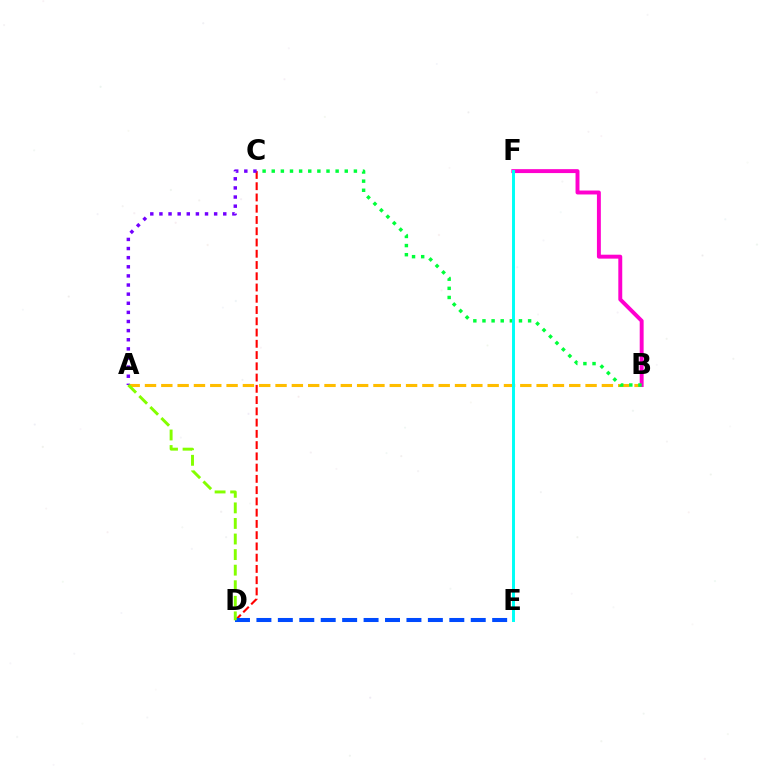{('C', 'D'): [{'color': '#ff0000', 'line_style': 'dashed', 'thickness': 1.53}], ('A', 'B'): [{'color': '#ffbd00', 'line_style': 'dashed', 'thickness': 2.22}], ('D', 'E'): [{'color': '#004bff', 'line_style': 'dashed', 'thickness': 2.91}], ('B', 'F'): [{'color': '#ff00cf', 'line_style': 'solid', 'thickness': 2.83}], ('B', 'C'): [{'color': '#00ff39', 'line_style': 'dotted', 'thickness': 2.48}], ('A', 'C'): [{'color': '#7200ff', 'line_style': 'dotted', 'thickness': 2.48}], ('E', 'F'): [{'color': '#00fff6', 'line_style': 'solid', 'thickness': 2.13}], ('A', 'D'): [{'color': '#84ff00', 'line_style': 'dashed', 'thickness': 2.11}]}